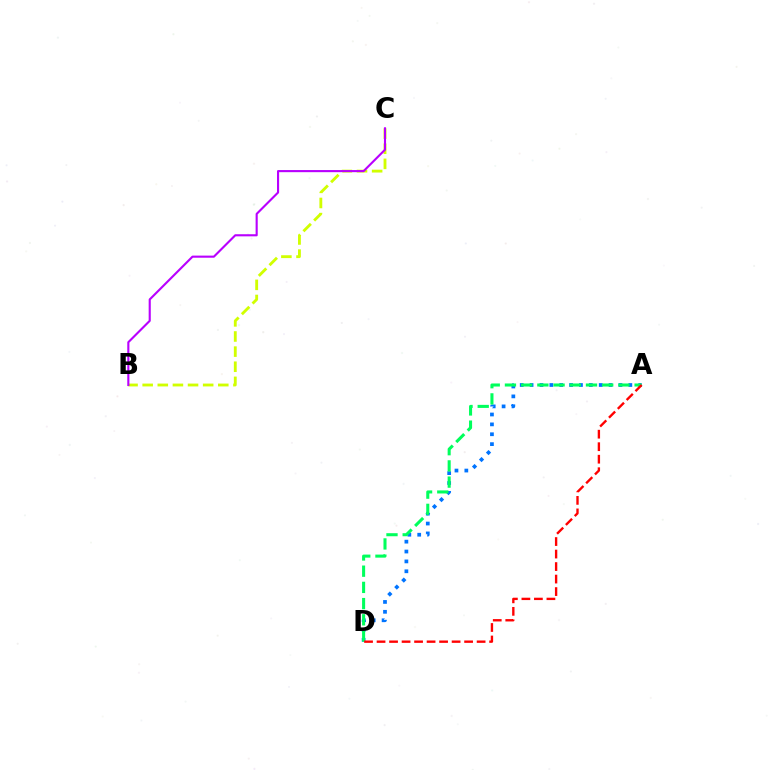{('A', 'D'): [{'color': '#0074ff', 'line_style': 'dotted', 'thickness': 2.68}, {'color': '#00ff5c', 'line_style': 'dashed', 'thickness': 2.2}, {'color': '#ff0000', 'line_style': 'dashed', 'thickness': 1.7}], ('B', 'C'): [{'color': '#d1ff00', 'line_style': 'dashed', 'thickness': 2.05}, {'color': '#b900ff', 'line_style': 'solid', 'thickness': 1.53}]}